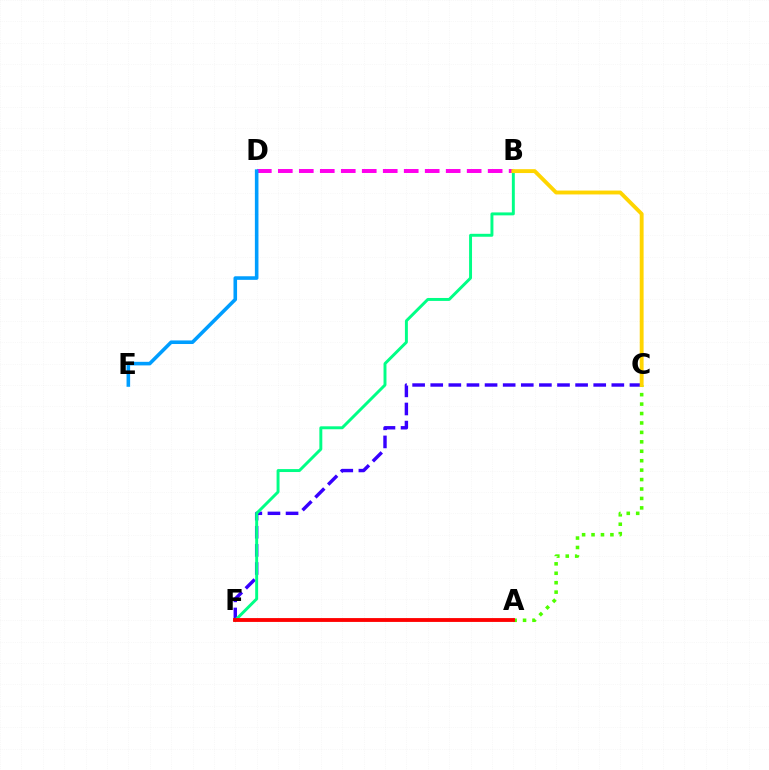{('C', 'F'): [{'color': '#3700ff', 'line_style': 'dashed', 'thickness': 2.46}], ('A', 'C'): [{'color': '#4fff00', 'line_style': 'dotted', 'thickness': 2.56}], ('B', 'F'): [{'color': '#00ff86', 'line_style': 'solid', 'thickness': 2.12}], ('B', 'D'): [{'color': '#ff00ed', 'line_style': 'dashed', 'thickness': 2.85}], ('D', 'E'): [{'color': '#009eff', 'line_style': 'solid', 'thickness': 2.58}], ('A', 'F'): [{'color': '#ff0000', 'line_style': 'solid', 'thickness': 2.76}], ('B', 'C'): [{'color': '#ffd500', 'line_style': 'solid', 'thickness': 2.79}]}